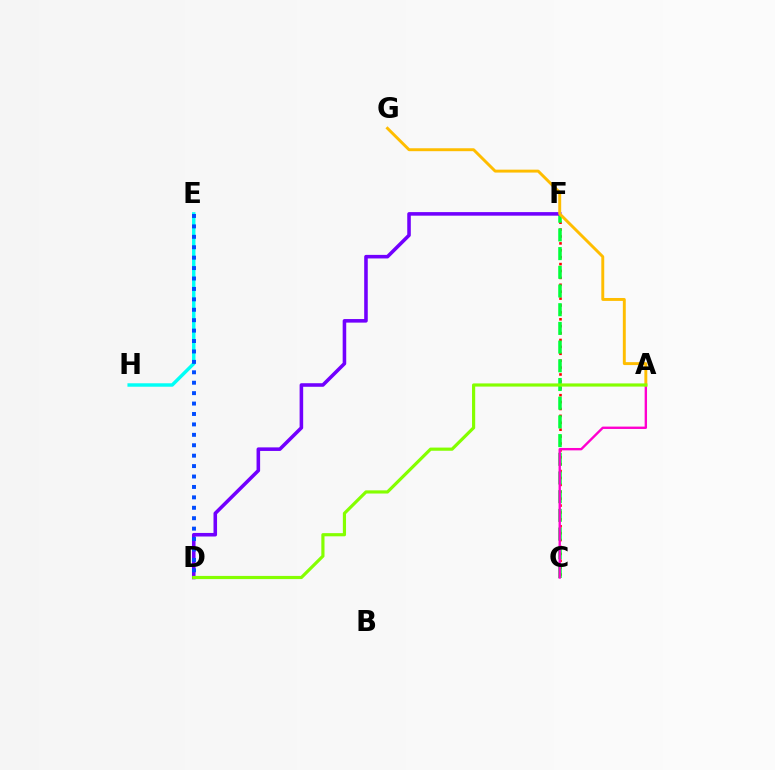{('C', 'F'): [{'color': '#ff0000', 'line_style': 'dotted', 'thickness': 1.87}, {'color': '#00ff39', 'line_style': 'dashed', 'thickness': 2.54}], ('E', 'H'): [{'color': '#00fff6', 'line_style': 'solid', 'thickness': 2.48}], ('A', 'C'): [{'color': '#ff00cf', 'line_style': 'solid', 'thickness': 1.71}], ('D', 'F'): [{'color': '#7200ff', 'line_style': 'solid', 'thickness': 2.57}], ('A', 'G'): [{'color': '#ffbd00', 'line_style': 'solid', 'thickness': 2.1}], ('D', 'E'): [{'color': '#004bff', 'line_style': 'dotted', 'thickness': 2.83}], ('A', 'D'): [{'color': '#84ff00', 'line_style': 'solid', 'thickness': 2.28}]}